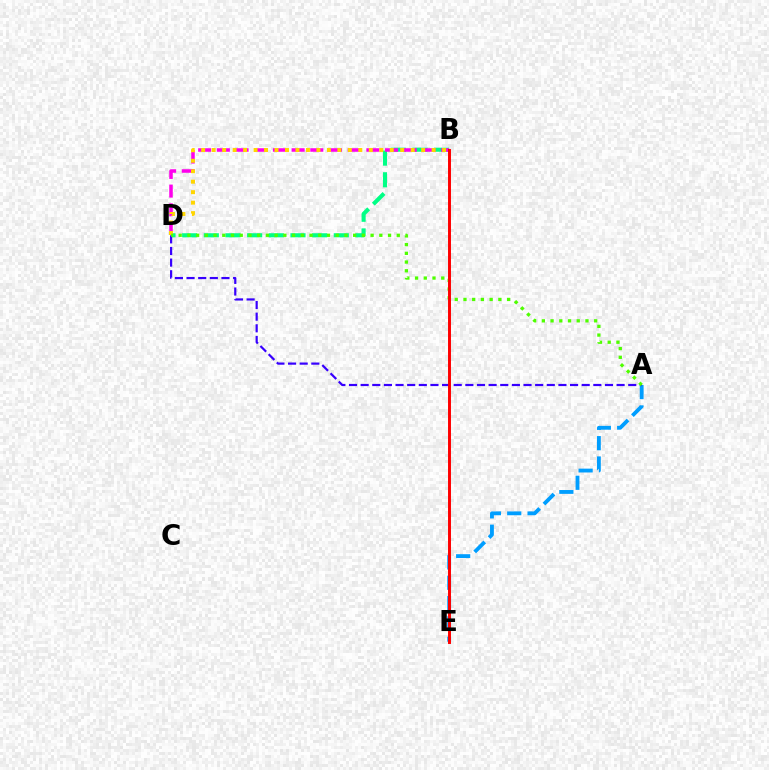{('B', 'D'): [{'color': '#00ff86', 'line_style': 'dashed', 'thickness': 2.94}, {'color': '#ff00ed', 'line_style': 'dashed', 'thickness': 2.54}, {'color': '#ffd500', 'line_style': 'dotted', 'thickness': 2.85}], ('A', 'E'): [{'color': '#009eff', 'line_style': 'dashed', 'thickness': 2.76}], ('A', 'D'): [{'color': '#3700ff', 'line_style': 'dashed', 'thickness': 1.58}, {'color': '#4fff00', 'line_style': 'dotted', 'thickness': 2.37}], ('B', 'E'): [{'color': '#ff0000', 'line_style': 'solid', 'thickness': 2.12}]}